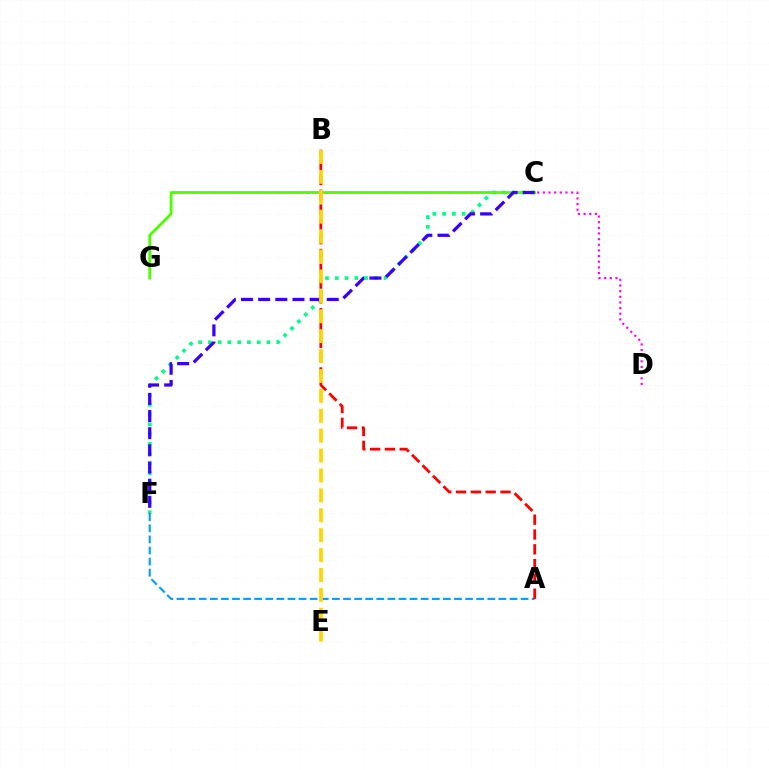{('C', 'F'): [{'color': '#00ff86', 'line_style': 'dotted', 'thickness': 2.65}, {'color': '#3700ff', 'line_style': 'dashed', 'thickness': 2.33}], ('C', 'D'): [{'color': '#ff00ed', 'line_style': 'dotted', 'thickness': 1.53}], ('A', 'F'): [{'color': '#009eff', 'line_style': 'dashed', 'thickness': 1.51}], ('A', 'B'): [{'color': '#ff0000', 'line_style': 'dashed', 'thickness': 2.01}], ('C', 'G'): [{'color': '#4fff00', 'line_style': 'solid', 'thickness': 2.04}], ('B', 'E'): [{'color': '#ffd500', 'line_style': 'dashed', 'thickness': 2.7}]}